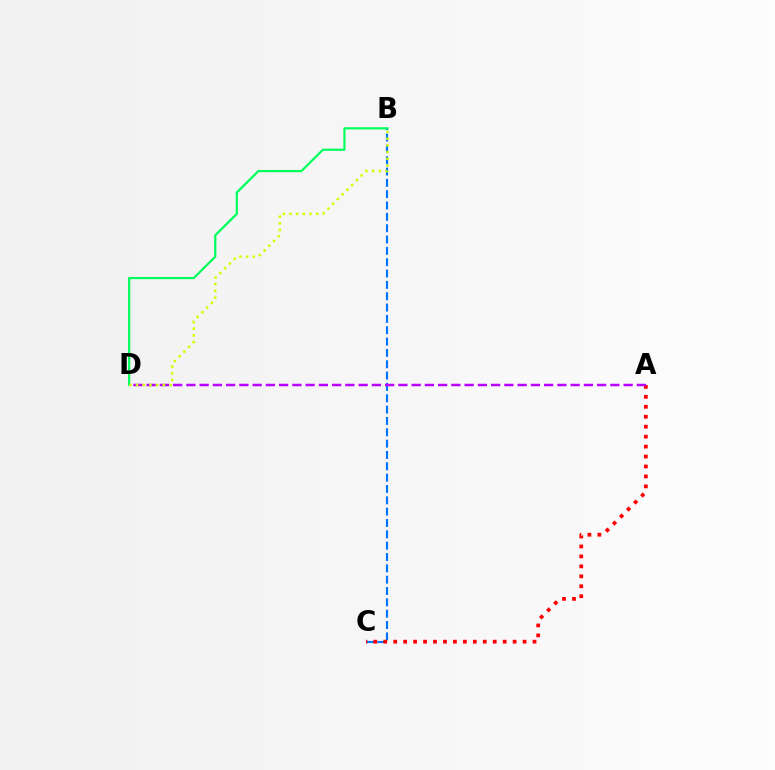{('B', 'C'): [{'color': '#0074ff', 'line_style': 'dashed', 'thickness': 1.54}], ('A', 'C'): [{'color': '#ff0000', 'line_style': 'dotted', 'thickness': 2.7}], ('B', 'D'): [{'color': '#00ff5c', 'line_style': 'solid', 'thickness': 1.59}, {'color': '#d1ff00', 'line_style': 'dotted', 'thickness': 1.82}], ('A', 'D'): [{'color': '#b900ff', 'line_style': 'dashed', 'thickness': 1.8}]}